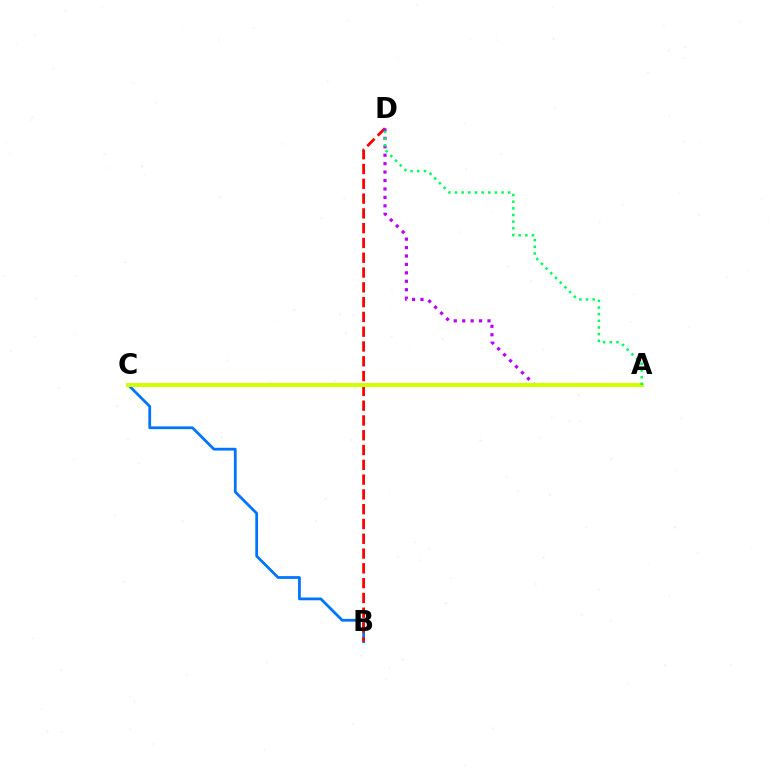{('B', 'C'): [{'color': '#0074ff', 'line_style': 'solid', 'thickness': 1.99}], ('B', 'D'): [{'color': '#ff0000', 'line_style': 'dashed', 'thickness': 2.01}], ('A', 'D'): [{'color': '#b900ff', 'line_style': 'dotted', 'thickness': 2.29}, {'color': '#00ff5c', 'line_style': 'dotted', 'thickness': 1.81}], ('A', 'C'): [{'color': '#d1ff00', 'line_style': 'solid', 'thickness': 2.86}]}